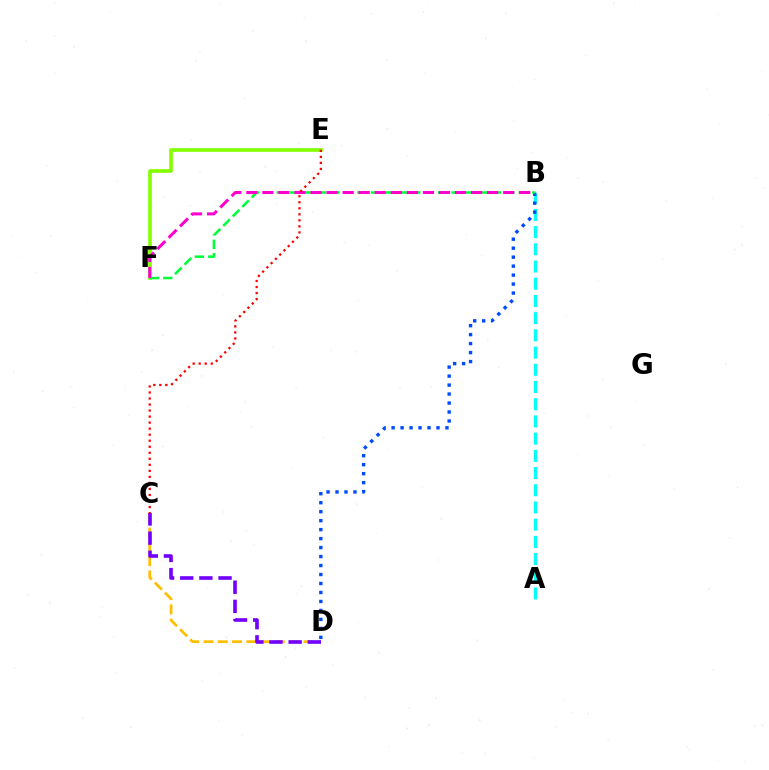{('A', 'B'): [{'color': '#00fff6', 'line_style': 'dashed', 'thickness': 2.34}], ('B', 'D'): [{'color': '#004bff', 'line_style': 'dotted', 'thickness': 2.44}], ('C', 'D'): [{'color': '#ffbd00', 'line_style': 'dashed', 'thickness': 1.94}, {'color': '#7200ff', 'line_style': 'dashed', 'thickness': 2.6}], ('E', 'F'): [{'color': '#84ff00', 'line_style': 'solid', 'thickness': 2.63}], ('B', 'F'): [{'color': '#00ff39', 'line_style': 'dashed', 'thickness': 1.83}, {'color': '#ff00cf', 'line_style': 'dashed', 'thickness': 2.18}], ('C', 'E'): [{'color': '#ff0000', 'line_style': 'dotted', 'thickness': 1.64}]}